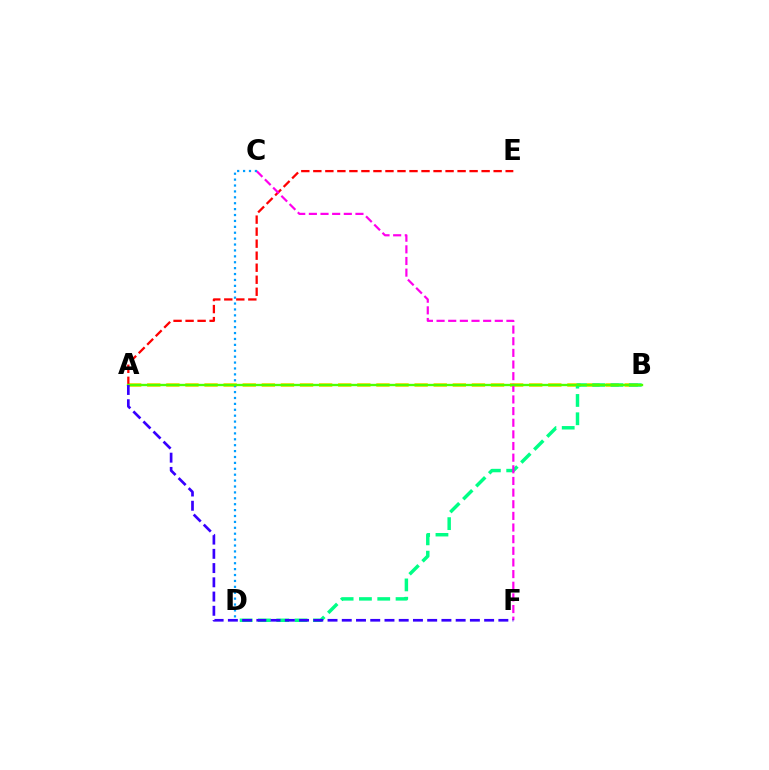{('A', 'B'): [{'color': '#ffd500', 'line_style': 'dashed', 'thickness': 2.59}, {'color': '#4fff00', 'line_style': 'solid', 'thickness': 1.7}], ('B', 'D'): [{'color': '#00ff86', 'line_style': 'dashed', 'thickness': 2.49}], ('A', 'E'): [{'color': '#ff0000', 'line_style': 'dashed', 'thickness': 1.63}], ('C', 'F'): [{'color': '#ff00ed', 'line_style': 'dashed', 'thickness': 1.58}], ('C', 'D'): [{'color': '#009eff', 'line_style': 'dotted', 'thickness': 1.6}], ('A', 'F'): [{'color': '#3700ff', 'line_style': 'dashed', 'thickness': 1.93}]}